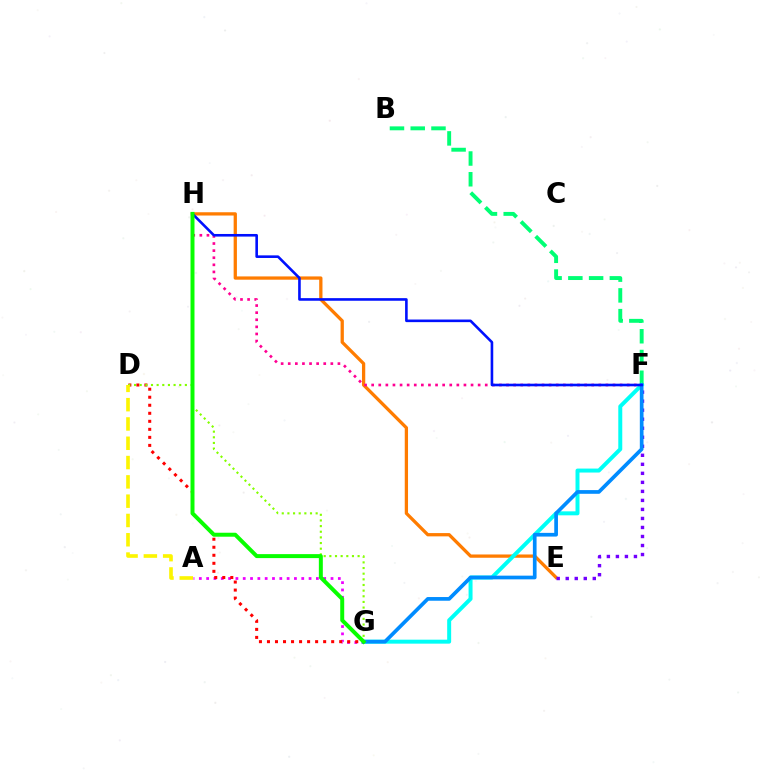{('B', 'F'): [{'color': '#00ff74', 'line_style': 'dashed', 'thickness': 2.82}], ('E', 'H'): [{'color': '#ff7c00', 'line_style': 'solid', 'thickness': 2.36}], ('F', 'G'): [{'color': '#00fff6', 'line_style': 'solid', 'thickness': 2.86}, {'color': '#008cff', 'line_style': 'solid', 'thickness': 2.66}], ('F', 'H'): [{'color': '#ff0094', 'line_style': 'dotted', 'thickness': 1.93}, {'color': '#0010ff', 'line_style': 'solid', 'thickness': 1.88}], ('E', 'F'): [{'color': '#7200ff', 'line_style': 'dotted', 'thickness': 2.45}], ('A', 'G'): [{'color': '#ee00ff', 'line_style': 'dotted', 'thickness': 1.99}], ('D', 'G'): [{'color': '#ff0000', 'line_style': 'dotted', 'thickness': 2.18}, {'color': '#84ff00', 'line_style': 'dotted', 'thickness': 1.53}], ('A', 'D'): [{'color': '#fcf500', 'line_style': 'dashed', 'thickness': 2.62}], ('G', 'H'): [{'color': '#08ff00', 'line_style': 'solid', 'thickness': 2.86}]}